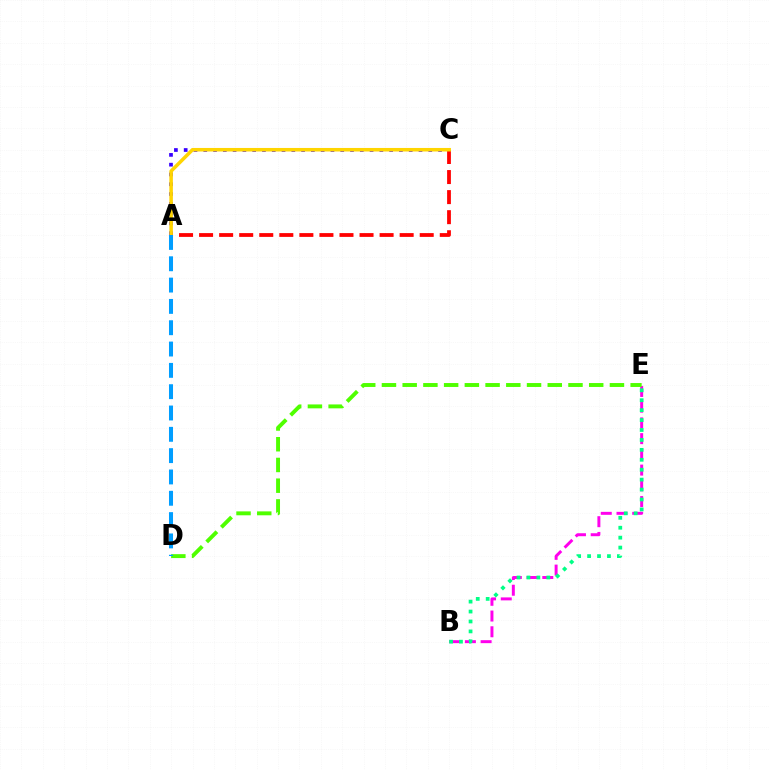{('B', 'E'): [{'color': '#ff00ed', 'line_style': 'dashed', 'thickness': 2.14}, {'color': '#00ff86', 'line_style': 'dotted', 'thickness': 2.7}], ('A', 'C'): [{'color': '#3700ff', 'line_style': 'dotted', 'thickness': 2.66}, {'color': '#ff0000', 'line_style': 'dashed', 'thickness': 2.72}, {'color': '#ffd500', 'line_style': 'solid', 'thickness': 2.54}], ('D', 'E'): [{'color': '#4fff00', 'line_style': 'dashed', 'thickness': 2.82}], ('A', 'D'): [{'color': '#009eff', 'line_style': 'dashed', 'thickness': 2.9}]}